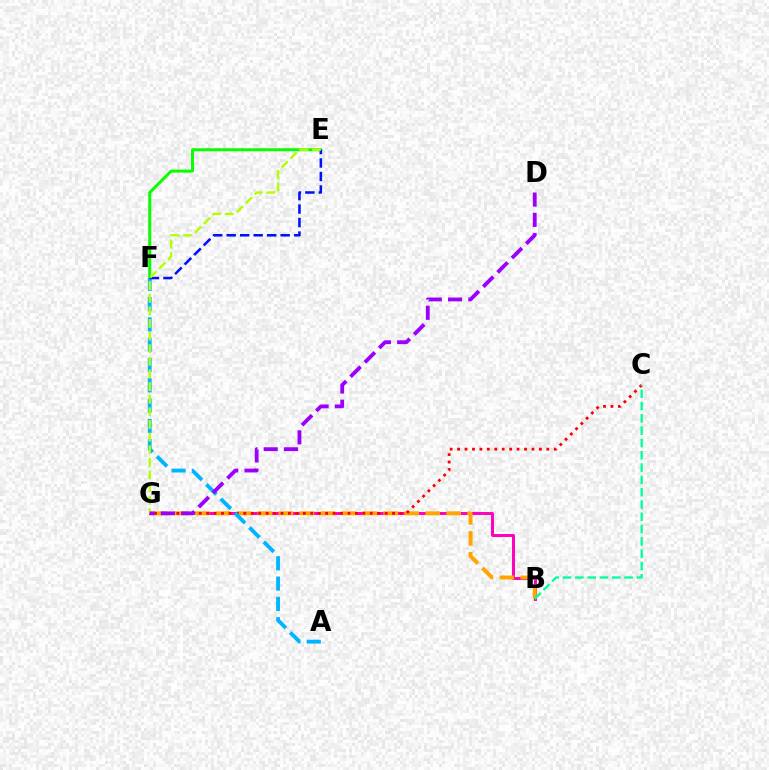{('B', 'G'): [{'color': '#ff00bd', 'line_style': 'solid', 'thickness': 2.13}, {'color': '#ffa500', 'line_style': 'dashed', 'thickness': 2.85}], ('E', 'F'): [{'color': '#08ff00', 'line_style': 'solid', 'thickness': 2.14}, {'color': '#0010ff', 'line_style': 'dashed', 'thickness': 1.83}], ('C', 'G'): [{'color': '#ff0000', 'line_style': 'dotted', 'thickness': 2.02}], ('A', 'F'): [{'color': '#00b5ff', 'line_style': 'dashed', 'thickness': 2.76}], ('B', 'C'): [{'color': '#00ff9d', 'line_style': 'dashed', 'thickness': 1.67}], ('E', 'G'): [{'color': '#b3ff00', 'line_style': 'dashed', 'thickness': 1.71}], ('D', 'G'): [{'color': '#9b00ff', 'line_style': 'dashed', 'thickness': 2.76}]}